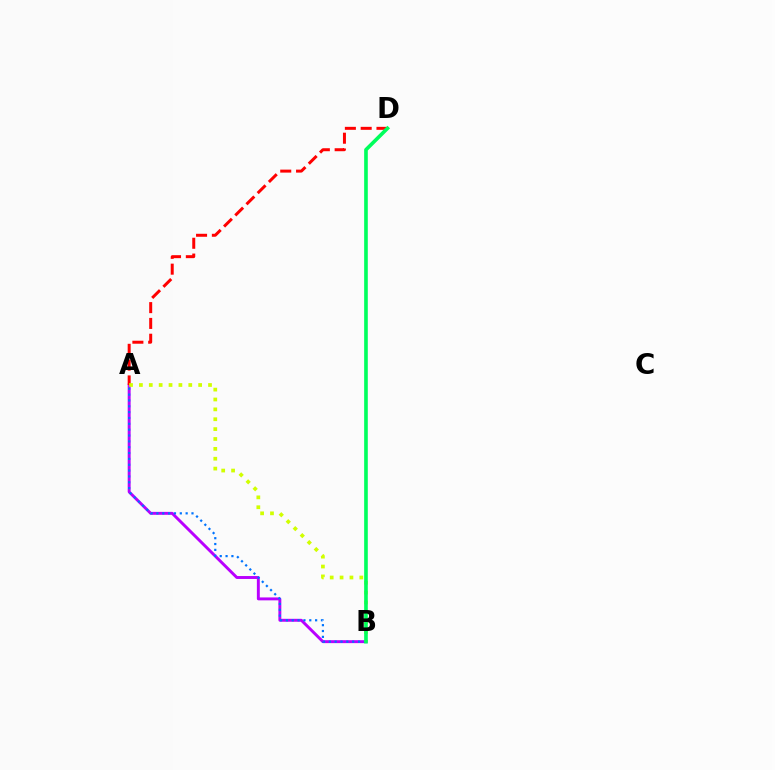{('A', 'B'): [{'color': '#b900ff', 'line_style': 'solid', 'thickness': 2.11}, {'color': '#0074ff', 'line_style': 'dotted', 'thickness': 1.59}, {'color': '#d1ff00', 'line_style': 'dotted', 'thickness': 2.68}], ('A', 'D'): [{'color': '#ff0000', 'line_style': 'dashed', 'thickness': 2.15}], ('B', 'D'): [{'color': '#00ff5c', 'line_style': 'solid', 'thickness': 2.62}]}